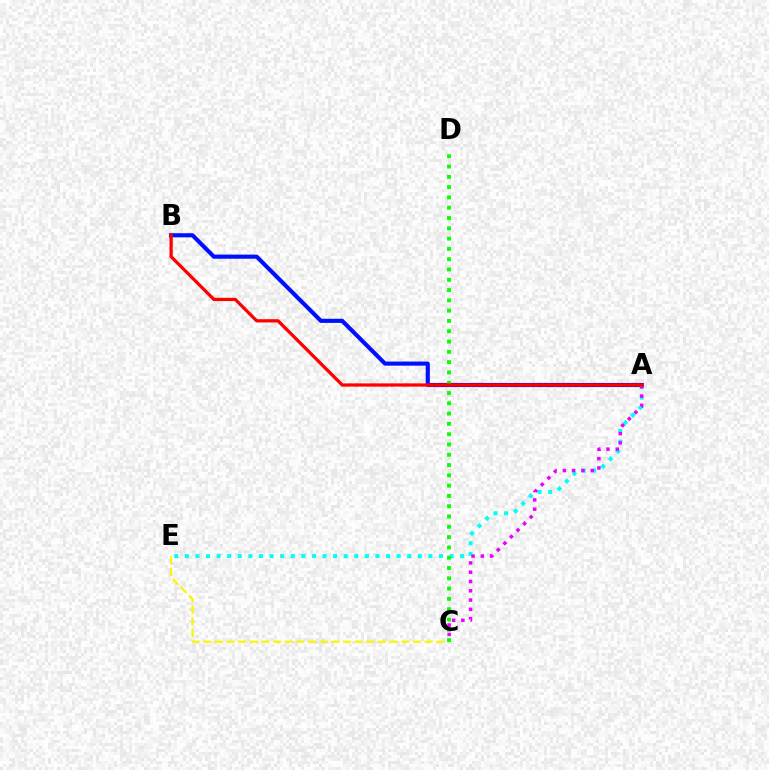{('A', 'E'): [{'color': '#00fff6', 'line_style': 'dotted', 'thickness': 2.88}], ('A', 'B'): [{'color': '#0010ff', 'line_style': 'solid', 'thickness': 2.97}, {'color': '#ff0000', 'line_style': 'solid', 'thickness': 2.34}], ('C', 'E'): [{'color': '#fcf500', 'line_style': 'dashed', 'thickness': 1.58}], ('A', 'C'): [{'color': '#ee00ff', 'line_style': 'dotted', 'thickness': 2.52}], ('C', 'D'): [{'color': '#08ff00', 'line_style': 'dotted', 'thickness': 2.8}]}